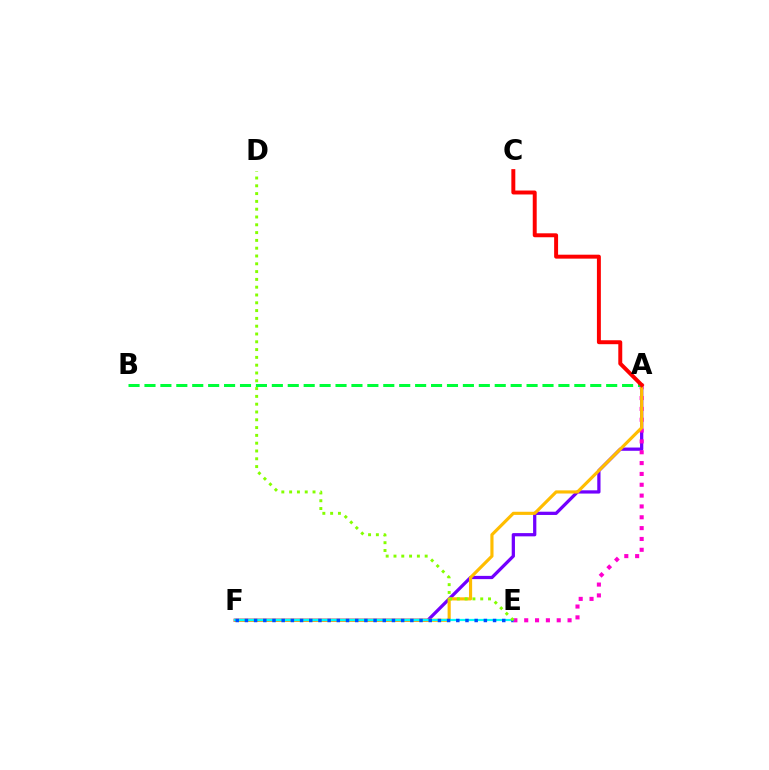{('A', 'F'): [{'color': '#7200ff', 'line_style': 'solid', 'thickness': 2.34}, {'color': '#ffbd00', 'line_style': 'solid', 'thickness': 2.27}], ('A', 'E'): [{'color': '#ff00cf', 'line_style': 'dotted', 'thickness': 2.94}], ('E', 'F'): [{'color': '#00fff6', 'line_style': 'solid', 'thickness': 1.59}, {'color': '#004bff', 'line_style': 'dotted', 'thickness': 2.5}], ('A', 'B'): [{'color': '#00ff39', 'line_style': 'dashed', 'thickness': 2.16}], ('A', 'C'): [{'color': '#ff0000', 'line_style': 'solid', 'thickness': 2.84}], ('D', 'E'): [{'color': '#84ff00', 'line_style': 'dotted', 'thickness': 2.12}]}